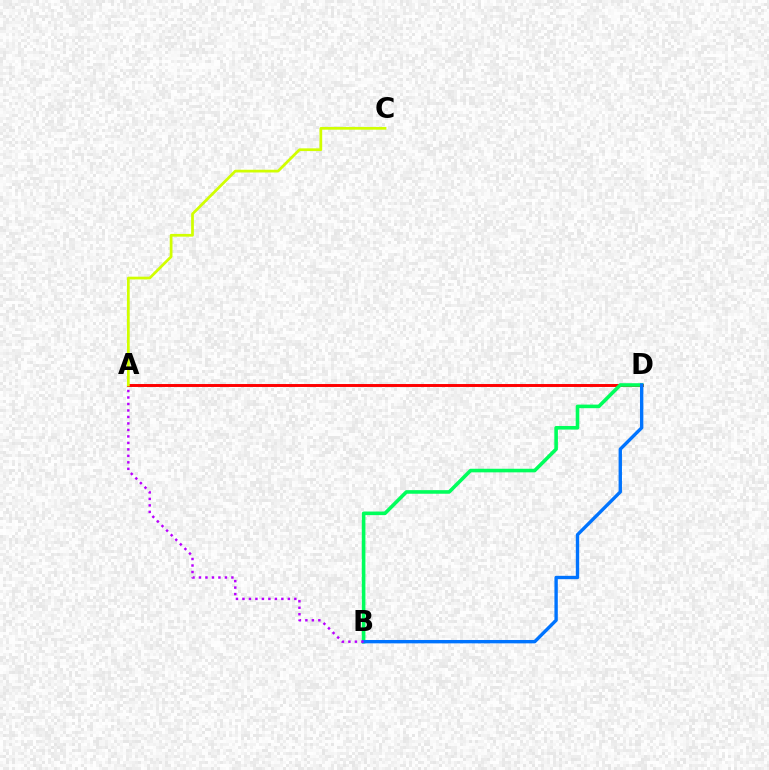{('A', 'D'): [{'color': '#ff0000', 'line_style': 'solid', 'thickness': 2.12}], ('B', 'D'): [{'color': '#00ff5c', 'line_style': 'solid', 'thickness': 2.59}, {'color': '#0074ff', 'line_style': 'solid', 'thickness': 2.43}], ('A', 'B'): [{'color': '#b900ff', 'line_style': 'dotted', 'thickness': 1.76}], ('A', 'C'): [{'color': '#d1ff00', 'line_style': 'solid', 'thickness': 1.97}]}